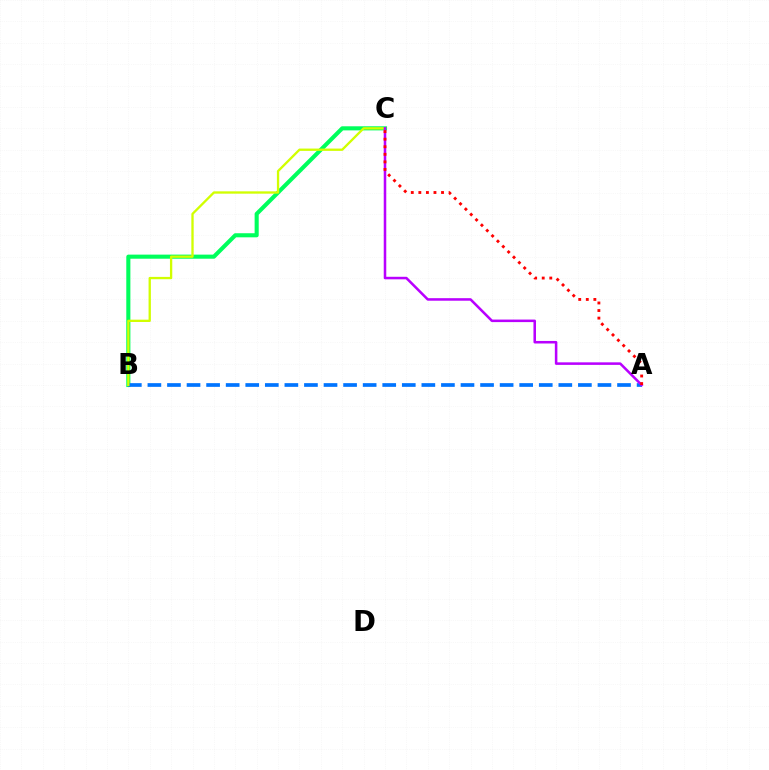{('B', 'C'): [{'color': '#00ff5c', 'line_style': 'solid', 'thickness': 2.95}, {'color': '#d1ff00', 'line_style': 'solid', 'thickness': 1.67}], ('A', 'B'): [{'color': '#0074ff', 'line_style': 'dashed', 'thickness': 2.66}], ('A', 'C'): [{'color': '#b900ff', 'line_style': 'solid', 'thickness': 1.83}, {'color': '#ff0000', 'line_style': 'dotted', 'thickness': 2.05}]}